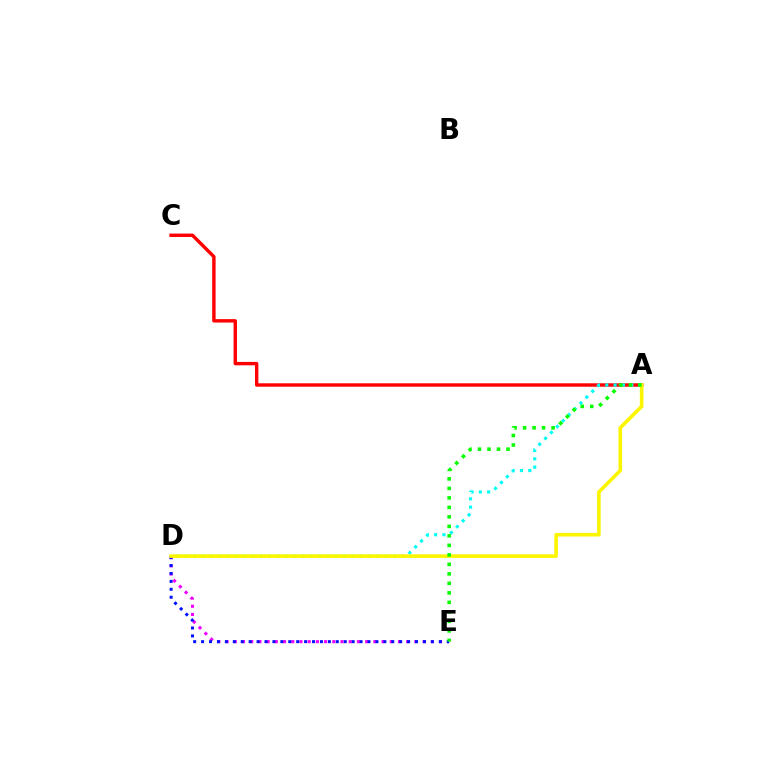{('D', 'E'): [{'color': '#ee00ff', 'line_style': 'dotted', 'thickness': 2.23}, {'color': '#0010ff', 'line_style': 'dotted', 'thickness': 2.15}], ('A', 'C'): [{'color': '#ff0000', 'line_style': 'solid', 'thickness': 2.46}], ('A', 'D'): [{'color': '#00fff6', 'line_style': 'dotted', 'thickness': 2.26}, {'color': '#fcf500', 'line_style': 'solid', 'thickness': 2.6}], ('A', 'E'): [{'color': '#08ff00', 'line_style': 'dotted', 'thickness': 2.58}]}